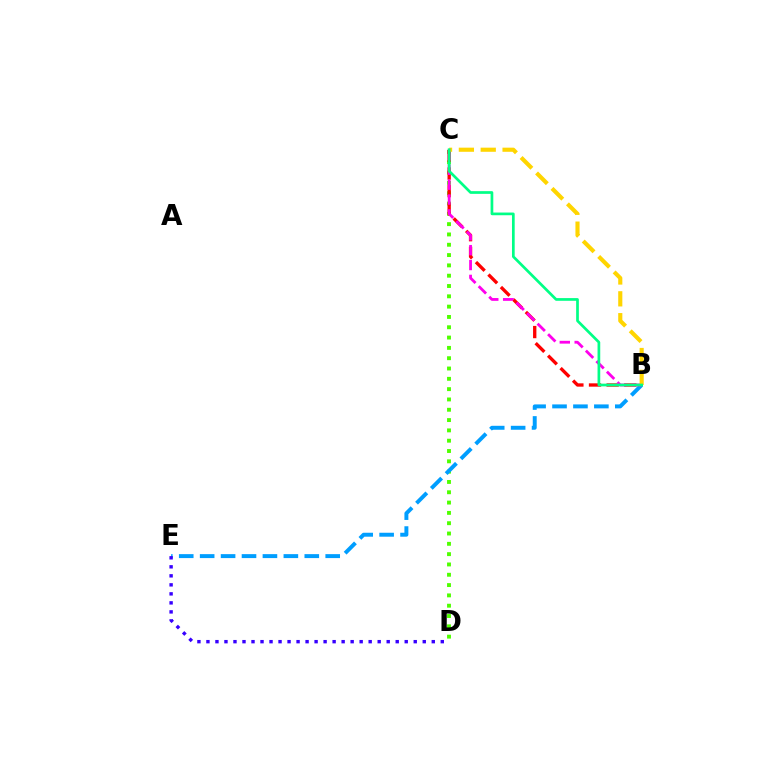{('C', 'D'): [{'color': '#4fff00', 'line_style': 'dotted', 'thickness': 2.8}], ('B', 'C'): [{'color': '#ff0000', 'line_style': 'dashed', 'thickness': 2.4}, {'color': '#ff00ed', 'line_style': 'dashed', 'thickness': 2.02}, {'color': '#ffd500', 'line_style': 'dashed', 'thickness': 2.97}, {'color': '#00ff86', 'line_style': 'solid', 'thickness': 1.95}], ('B', 'E'): [{'color': '#009eff', 'line_style': 'dashed', 'thickness': 2.84}], ('D', 'E'): [{'color': '#3700ff', 'line_style': 'dotted', 'thickness': 2.45}]}